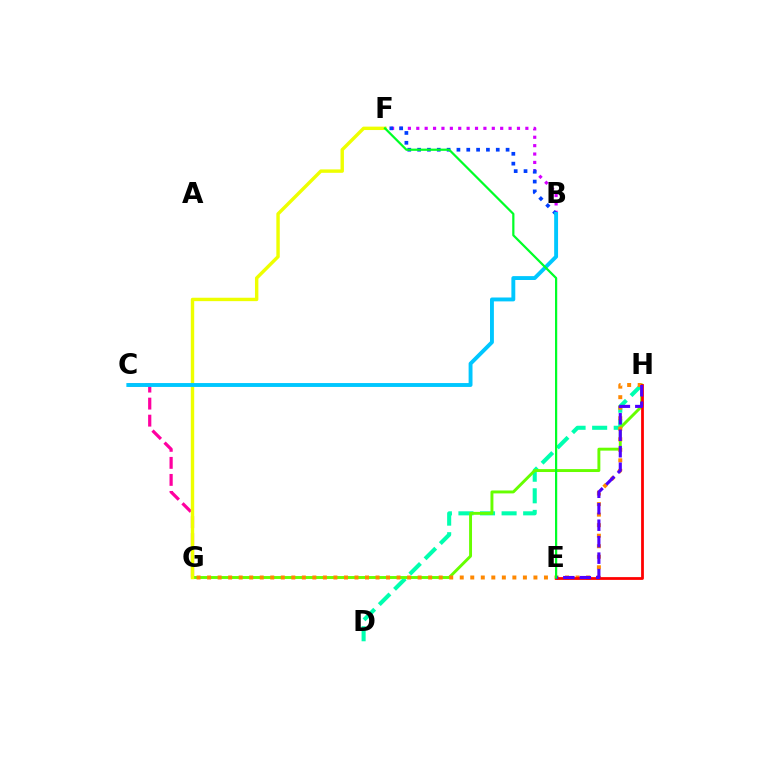{('D', 'H'): [{'color': '#00ffaf', 'line_style': 'dashed', 'thickness': 2.93}], ('G', 'H'): [{'color': '#66ff00', 'line_style': 'solid', 'thickness': 2.1}, {'color': '#ff8800', 'line_style': 'dotted', 'thickness': 2.86}], ('C', 'G'): [{'color': '#ff00a0', 'line_style': 'dashed', 'thickness': 2.31}], ('B', 'F'): [{'color': '#d600ff', 'line_style': 'dotted', 'thickness': 2.28}, {'color': '#003fff', 'line_style': 'dotted', 'thickness': 2.67}], ('E', 'H'): [{'color': '#ff0000', 'line_style': 'solid', 'thickness': 2.0}, {'color': '#4f00ff', 'line_style': 'dashed', 'thickness': 2.24}], ('F', 'G'): [{'color': '#eeff00', 'line_style': 'solid', 'thickness': 2.46}], ('B', 'C'): [{'color': '#00c7ff', 'line_style': 'solid', 'thickness': 2.8}], ('E', 'F'): [{'color': '#00ff27', 'line_style': 'solid', 'thickness': 1.6}]}